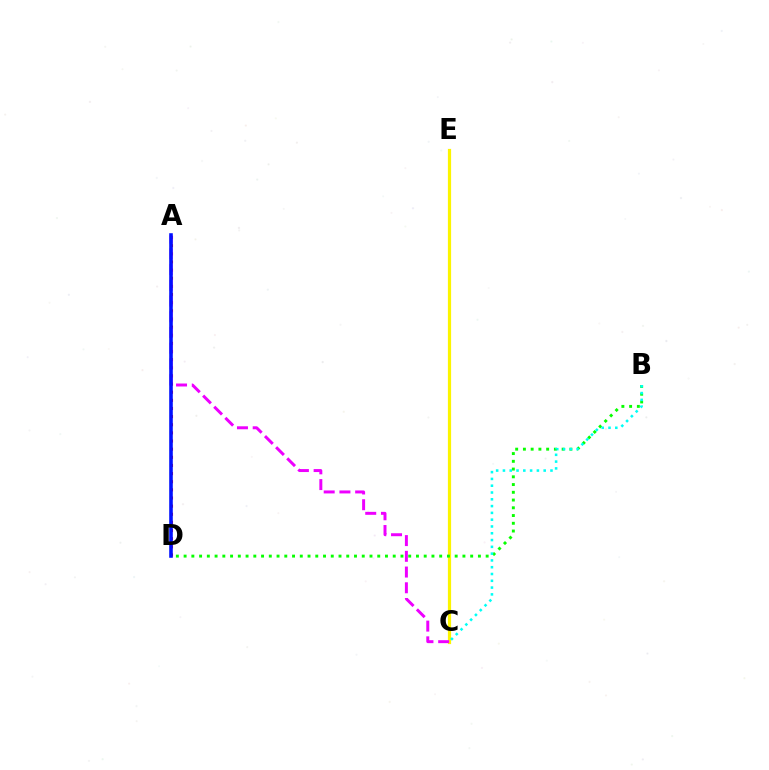{('C', 'E'): [{'color': '#fcf500', 'line_style': 'solid', 'thickness': 2.3}], ('B', 'D'): [{'color': '#08ff00', 'line_style': 'dotted', 'thickness': 2.1}], ('B', 'C'): [{'color': '#00fff6', 'line_style': 'dotted', 'thickness': 1.85}], ('A', 'D'): [{'color': '#ff0000', 'line_style': 'dotted', 'thickness': 2.21}, {'color': '#0010ff', 'line_style': 'solid', 'thickness': 2.57}], ('A', 'C'): [{'color': '#ee00ff', 'line_style': 'dashed', 'thickness': 2.14}]}